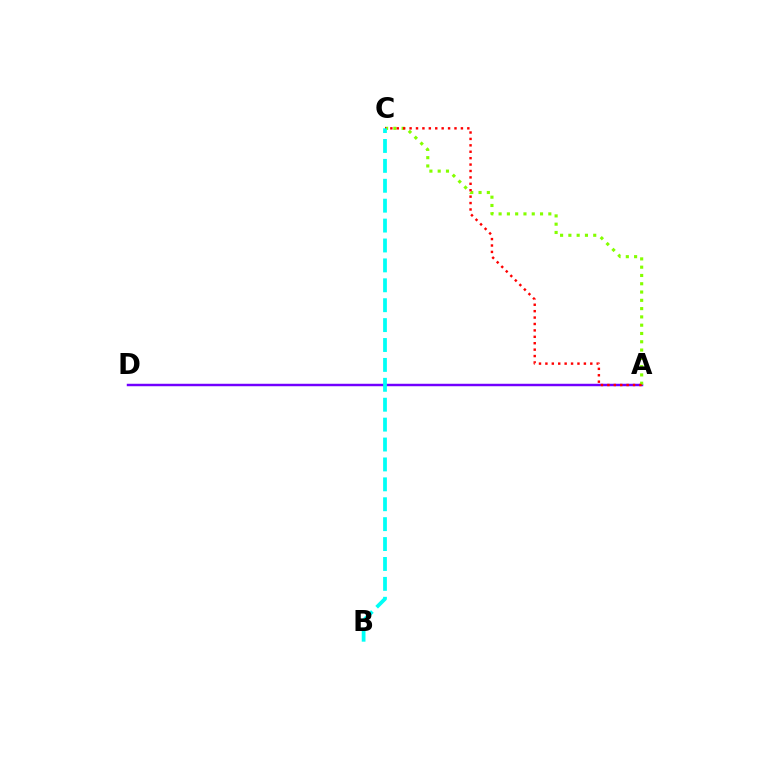{('A', 'D'): [{'color': '#7200ff', 'line_style': 'solid', 'thickness': 1.77}], ('A', 'C'): [{'color': '#84ff00', 'line_style': 'dotted', 'thickness': 2.25}, {'color': '#ff0000', 'line_style': 'dotted', 'thickness': 1.74}], ('B', 'C'): [{'color': '#00fff6', 'line_style': 'dashed', 'thickness': 2.7}]}